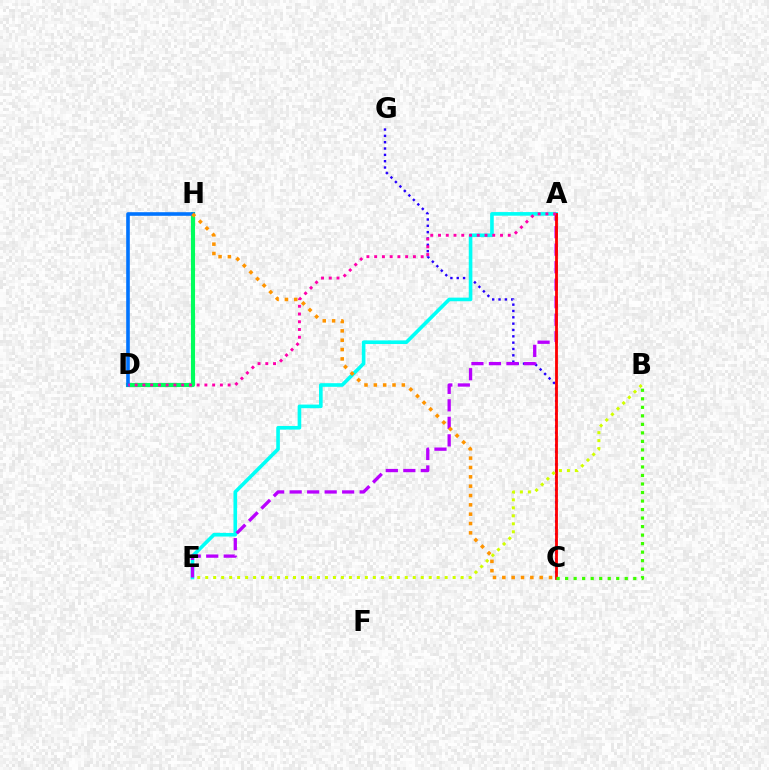{('C', 'G'): [{'color': '#2500ff', 'line_style': 'dotted', 'thickness': 1.72}], ('A', 'E'): [{'color': '#00fff6', 'line_style': 'solid', 'thickness': 2.61}, {'color': '#b900ff', 'line_style': 'dashed', 'thickness': 2.38}], ('A', 'C'): [{'color': '#ff0000', 'line_style': 'solid', 'thickness': 2.02}], ('D', 'H'): [{'color': '#00ff5c', 'line_style': 'solid', 'thickness': 2.96}, {'color': '#0074ff', 'line_style': 'solid', 'thickness': 2.6}], ('A', 'D'): [{'color': '#ff00ac', 'line_style': 'dotted', 'thickness': 2.11}], ('C', 'H'): [{'color': '#ff9400', 'line_style': 'dotted', 'thickness': 2.54}], ('B', 'E'): [{'color': '#d1ff00', 'line_style': 'dotted', 'thickness': 2.17}], ('B', 'C'): [{'color': '#3dff00', 'line_style': 'dotted', 'thickness': 2.31}]}